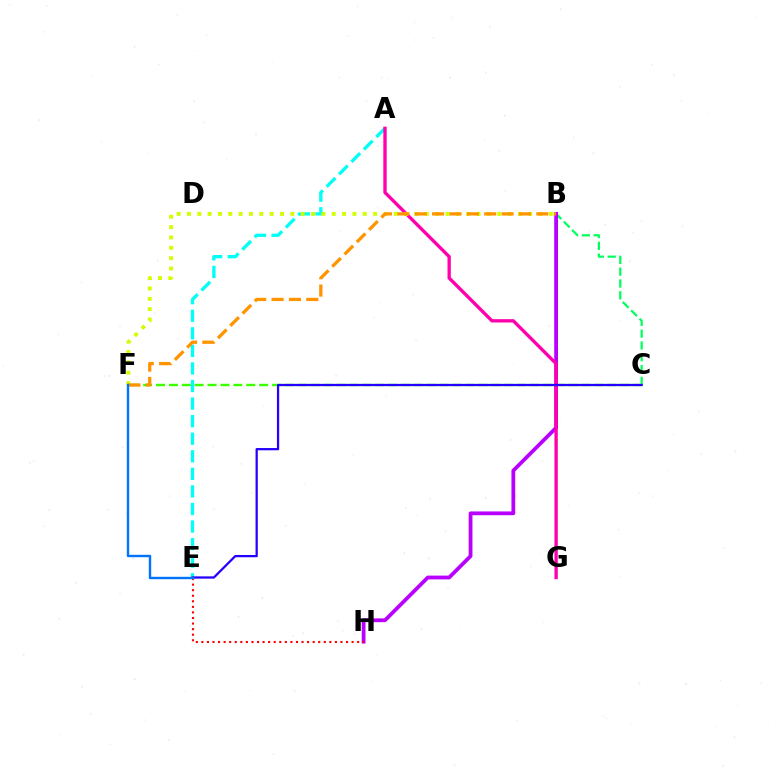{('B', 'C'): [{'color': '#00ff5c', 'line_style': 'dashed', 'thickness': 1.6}], ('C', 'F'): [{'color': '#3dff00', 'line_style': 'dashed', 'thickness': 1.75}], ('B', 'H'): [{'color': '#b900ff', 'line_style': 'solid', 'thickness': 2.73}], ('E', 'H'): [{'color': '#ff0000', 'line_style': 'dotted', 'thickness': 1.51}], ('A', 'E'): [{'color': '#00fff6', 'line_style': 'dashed', 'thickness': 2.39}], ('A', 'G'): [{'color': '#ff00ac', 'line_style': 'solid', 'thickness': 2.4}], ('C', 'E'): [{'color': '#2500ff', 'line_style': 'solid', 'thickness': 1.62}], ('B', 'F'): [{'color': '#d1ff00', 'line_style': 'dotted', 'thickness': 2.81}, {'color': '#ff9400', 'line_style': 'dashed', 'thickness': 2.36}], ('E', 'F'): [{'color': '#0074ff', 'line_style': 'solid', 'thickness': 1.73}]}